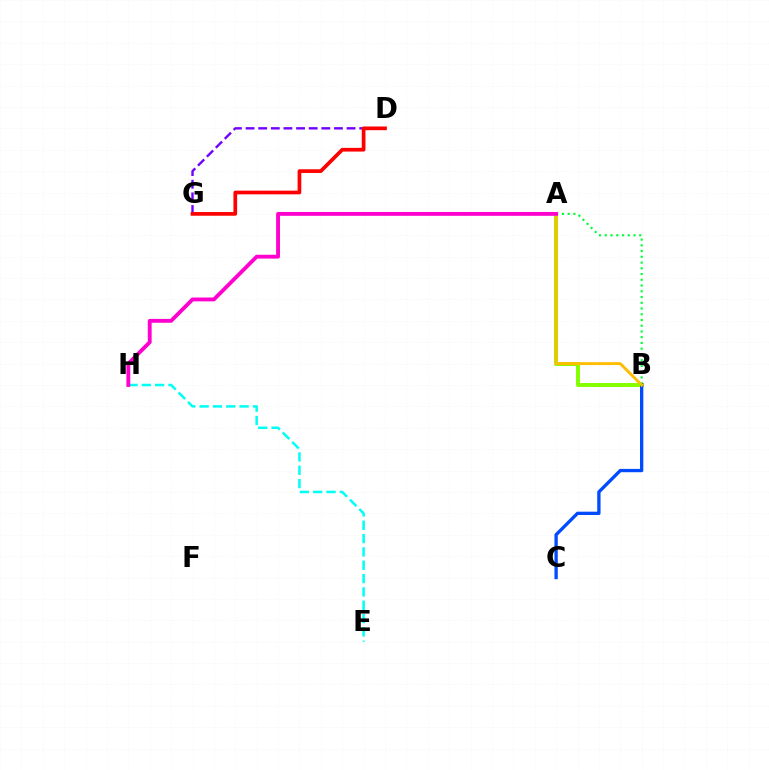{('D', 'G'): [{'color': '#7200ff', 'line_style': 'dashed', 'thickness': 1.72}, {'color': '#ff0000', 'line_style': 'solid', 'thickness': 2.66}], ('A', 'B'): [{'color': '#84ff00', 'line_style': 'solid', 'thickness': 2.87}, {'color': '#00ff39', 'line_style': 'dotted', 'thickness': 1.56}, {'color': '#ffbd00', 'line_style': 'solid', 'thickness': 2.1}], ('B', 'C'): [{'color': '#004bff', 'line_style': 'solid', 'thickness': 2.39}], ('E', 'H'): [{'color': '#00fff6', 'line_style': 'dashed', 'thickness': 1.81}], ('A', 'H'): [{'color': '#ff00cf', 'line_style': 'solid', 'thickness': 2.77}]}